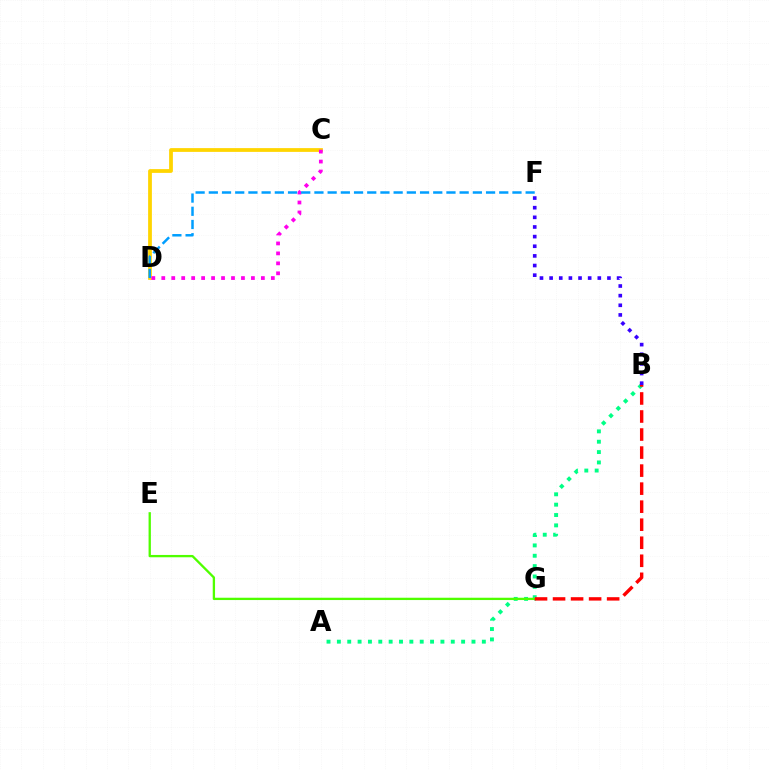{('C', 'D'): [{'color': '#ffd500', 'line_style': 'solid', 'thickness': 2.71}, {'color': '#ff00ed', 'line_style': 'dotted', 'thickness': 2.71}], ('A', 'B'): [{'color': '#00ff86', 'line_style': 'dotted', 'thickness': 2.81}], ('B', 'F'): [{'color': '#3700ff', 'line_style': 'dotted', 'thickness': 2.62}], ('E', 'G'): [{'color': '#4fff00', 'line_style': 'solid', 'thickness': 1.67}], ('D', 'F'): [{'color': '#009eff', 'line_style': 'dashed', 'thickness': 1.79}], ('B', 'G'): [{'color': '#ff0000', 'line_style': 'dashed', 'thickness': 2.45}]}